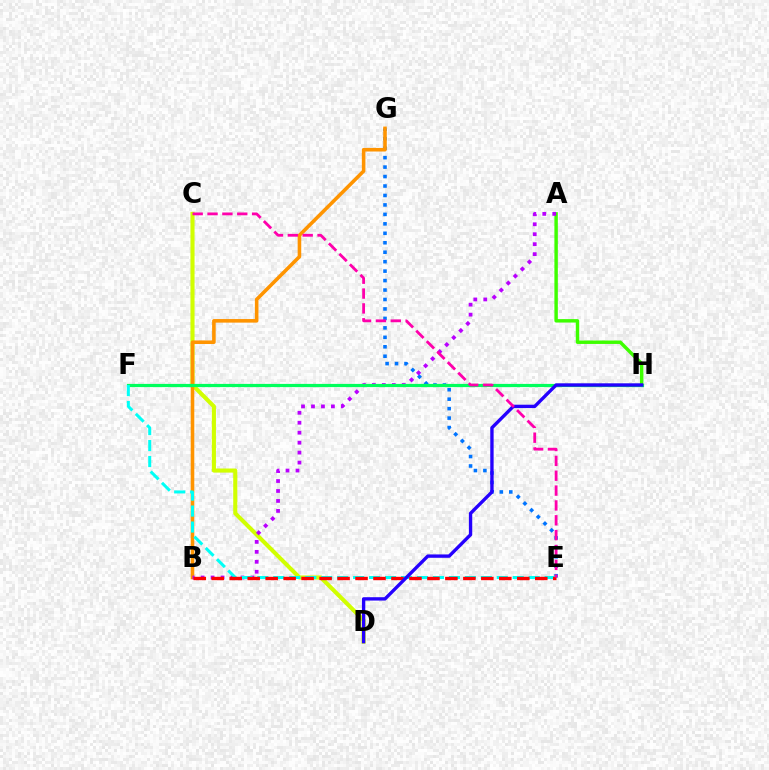{('E', 'G'): [{'color': '#0074ff', 'line_style': 'dotted', 'thickness': 2.57}], ('C', 'D'): [{'color': '#d1ff00', 'line_style': 'solid', 'thickness': 2.95}], ('A', 'H'): [{'color': '#3dff00', 'line_style': 'solid', 'thickness': 2.47}], ('B', 'G'): [{'color': '#ff9400', 'line_style': 'solid', 'thickness': 2.58}], ('A', 'B'): [{'color': '#b900ff', 'line_style': 'dotted', 'thickness': 2.71}], ('F', 'H'): [{'color': '#00ff5c', 'line_style': 'solid', 'thickness': 2.31}], ('E', 'F'): [{'color': '#00fff6', 'line_style': 'dashed', 'thickness': 2.17}], ('B', 'E'): [{'color': '#ff0000', 'line_style': 'dashed', 'thickness': 2.44}], ('D', 'H'): [{'color': '#2500ff', 'line_style': 'solid', 'thickness': 2.42}], ('C', 'E'): [{'color': '#ff00ac', 'line_style': 'dashed', 'thickness': 2.02}]}